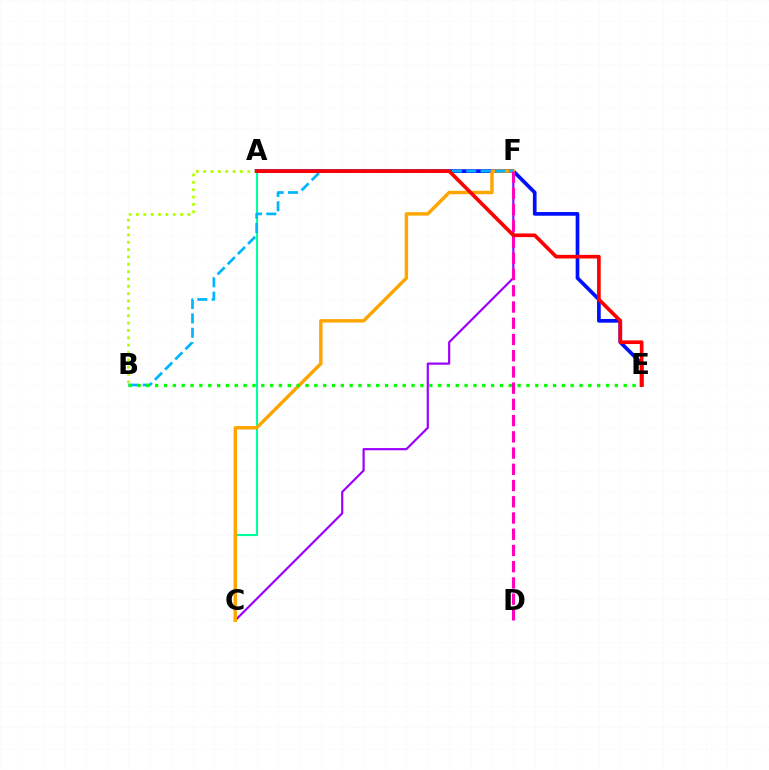{('C', 'F'): [{'color': '#9b00ff', 'line_style': 'solid', 'thickness': 1.57}, {'color': '#ffa500', 'line_style': 'solid', 'thickness': 2.48}], ('A', 'E'): [{'color': '#0010ff', 'line_style': 'solid', 'thickness': 2.66}, {'color': '#ff0000', 'line_style': 'solid', 'thickness': 2.63}], ('A', 'C'): [{'color': '#00ff9d', 'line_style': 'solid', 'thickness': 1.54}], ('A', 'B'): [{'color': '#b3ff00', 'line_style': 'dotted', 'thickness': 2.0}], ('B', 'F'): [{'color': '#00b5ff', 'line_style': 'dashed', 'thickness': 1.95}], ('D', 'F'): [{'color': '#ff00bd', 'line_style': 'dashed', 'thickness': 2.2}], ('B', 'E'): [{'color': '#08ff00', 'line_style': 'dotted', 'thickness': 2.4}]}